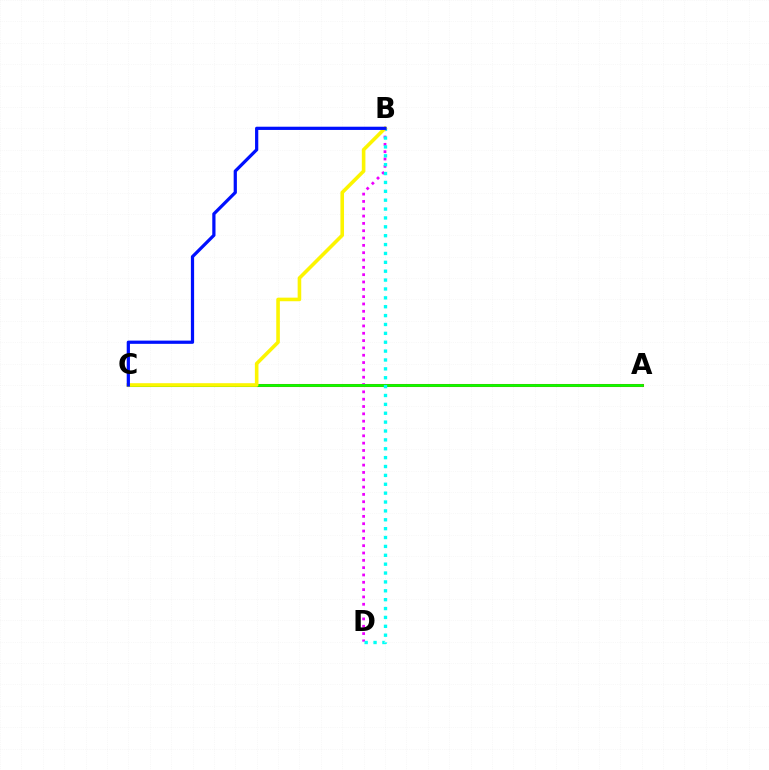{('A', 'C'): [{'color': '#ff0000', 'line_style': 'solid', 'thickness': 2.19}, {'color': '#08ff00', 'line_style': 'solid', 'thickness': 1.97}], ('B', 'D'): [{'color': '#ee00ff', 'line_style': 'dotted', 'thickness': 1.99}, {'color': '#00fff6', 'line_style': 'dotted', 'thickness': 2.41}], ('B', 'C'): [{'color': '#fcf500', 'line_style': 'solid', 'thickness': 2.58}, {'color': '#0010ff', 'line_style': 'solid', 'thickness': 2.32}]}